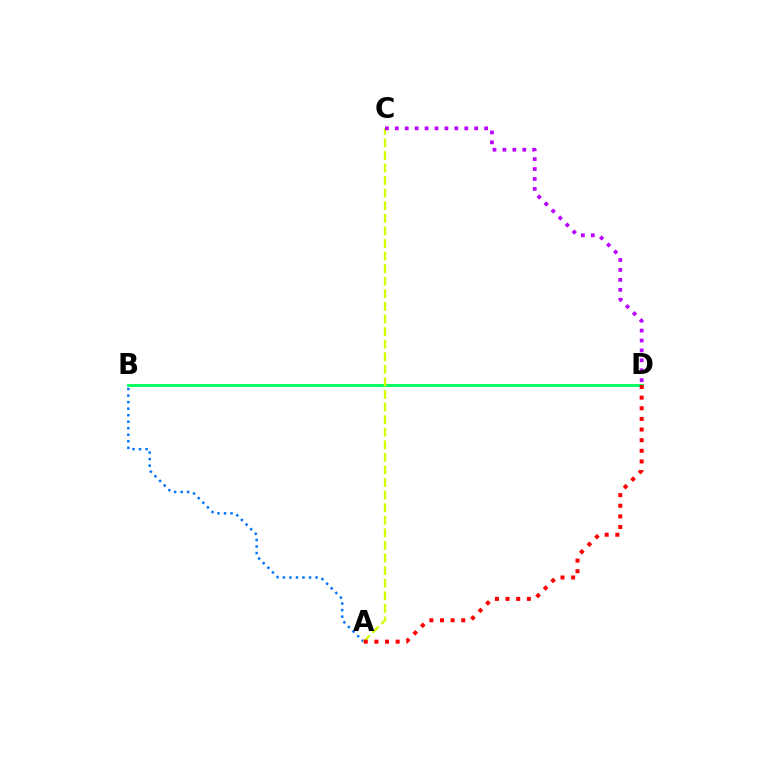{('B', 'D'): [{'color': '#00ff5c', 'line_style': 'solid', 'thickness': 2.03}], ('A', 'B'): [{'color': '#0074ff', 'line_style': 'dotted', 'thickness': 1.77}], ('A', 'C'): [{'color': '#d1ff00', 'line_style': 'dashed', 'thickness': 1.71}], ('C', 'D'): [{'color': '#b900ff', 'line_style': 'dotted', 'thickness': 2.7}], ('A', 'D'): [{'color': '#ff0000', 'line_style': 'dotted', 'thickness': 2.89}]}